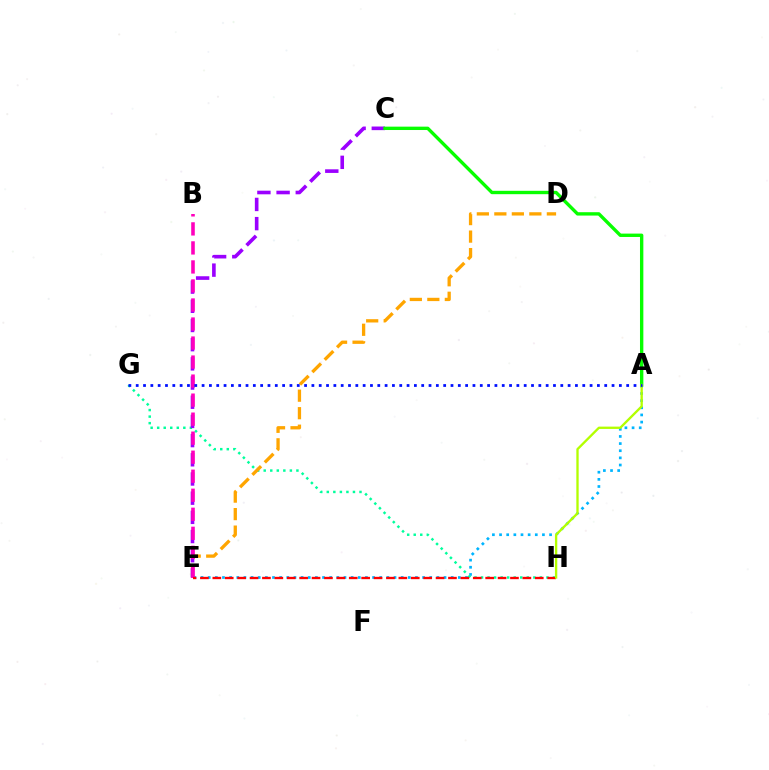{('A', 'E'): [{'color': '#00b5ff', 'line_style': 'dotted', 'thickness': 1.94}], ('G', 'H'): [{'color': '#00ff9d', 'line_style': 'dotted', 'thickness': 1.78}], ('D', 'E'): [{'color': '#ffa500', 'line_style': 'dashed', 'thickness': 2.38}], ('C', 'E'): [{'color': '#9b00ff', 'line_style': 'dashed', 'thickness': 2.61}], ('B', 'E'): [{'color': '#ff00bd', 'line_style': 'dashed', 'thickness': 2.58}], ('E', 'H'): [{'color': '#ff0000', 'line_style': 'dashed', 'thickness': 1.68}], ('A', 'C'): [{'color': '#08ff00', 'line_style': 'solid', 'thickness': 2.42}], ('A', 'H'): [{'color': '#b3ff00', 'line_style': 'solid', 'thickness': 1.68}], ('A', 'G'): [{'color': '#0010ff', 'line_style': 'dotted', 'thickness': 1.99}]}